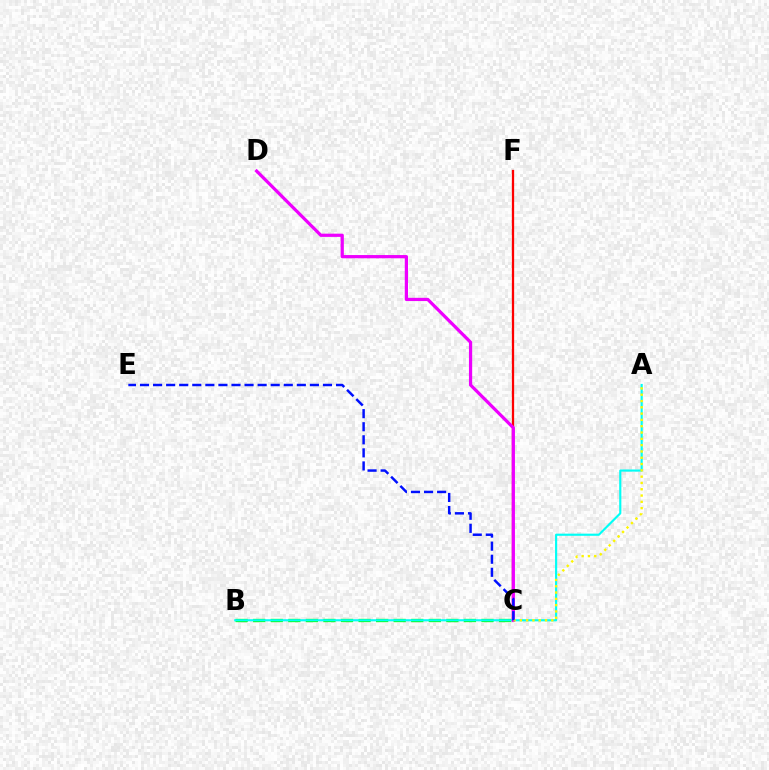{('B', 'C'): [{'color': '#08ff00', 'line_style': 'dashed', 'thickness': 2.39}], ('C', 'F'): [{'color': '#ff0000', 'line_style': 'solid', 'thickness': 1.64}], ('A', 'B'): [{'color': '#00fff6', 'line_style': 'solid', 'thickness': 1.55}], ('C', 'D'): [{'color': '#ee00ff', 'line_style': 'solid', 'thickness': 2.33}], ('A', 'C'): [{'color': '#fcf500', 'line_style': 'dotted', 'thickness': 1.71}], ('C', 'E'): [{'color': '#0010ff', 'line_style': 'dashed', 'thickness': 1.78}]}